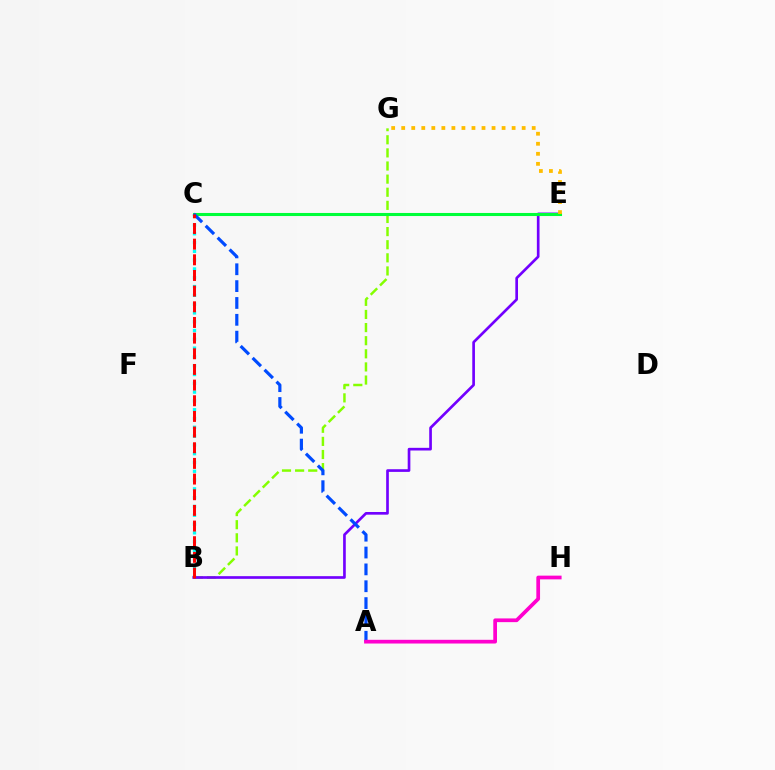{('B', 'G'): [{'color': '#84ff00', 'line_style': 'dashed', 'thickness': 1.78}], ('B', 'C'): [{'color': '#00fff6', 'line_style': 'dotted', 'thickness': 2.39}, {'color': '#ff0000', 'line_style': 'dashed', 'thickness': 2.13}], ('B', 'E'): [{'color': '#7200ff', 'line_style': 'solid', 'thickness': 1.93}], ('C', 'E'): [{'color': '#00ff39', 'line_style': 'solid', 'thickness': 2.21}], ('A', 'C'): [{'color': '#004bff', 'line_style': 'dashed', 'thickness': 2.29}], ('A', 'H'): [{'color': '#ff00cf', 'line_style': 'solid', 'thickness': 2.67}], ('E', 'G'): [{'color': '#ffbd00', 'line_style': 'dotted', 'thickness': 2.73}]}